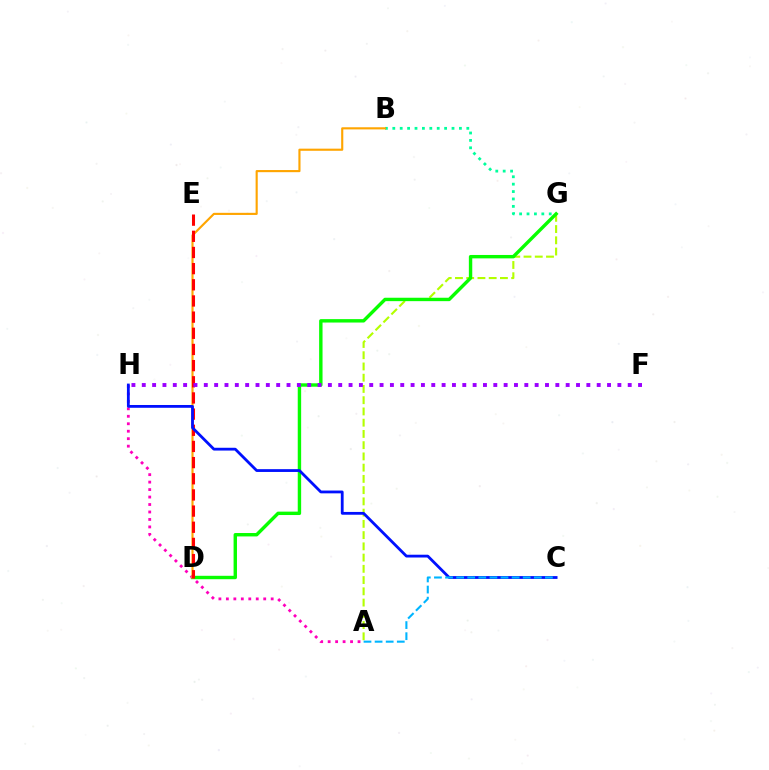{('A', 'G'): [{'color': '#b3ff00', 'line_style': 'dashed', 'thickness': 1.53}], ('B', 'G'): [{'color': '#00ff9d', 'line_style': 'dotted', 'thickness': 2.01}], ('D', 'G'): [{'color': '#08ff00', 'line_style': 'solid', 'thickness': 2.45}], ('A', 'H'): [{'color': '#ff00bd', 'line_style': 'dotted', 'thickness': 2.03}], ('B', 'D'): [{'color': '#ffa500', 'line_style': 'solid', 'thickness': 1.54}], ('D', 'E'): [{'color': '#ff0000', 'line_style': 'dashed', 'thickness': 2.2}], ('F', 'H'): [{'color': '#9b00ff', 'line_style': 'dotted', 'thickness': 2.81}], ('C', 'H'): [{'color': '#0010ff', 'line_style': 'solid', 'thickness': 2.01}], ('A', 'C'): [{'color': '#00b5ff', 'line_style': 'dashed', 'thickness': 1.51}]}